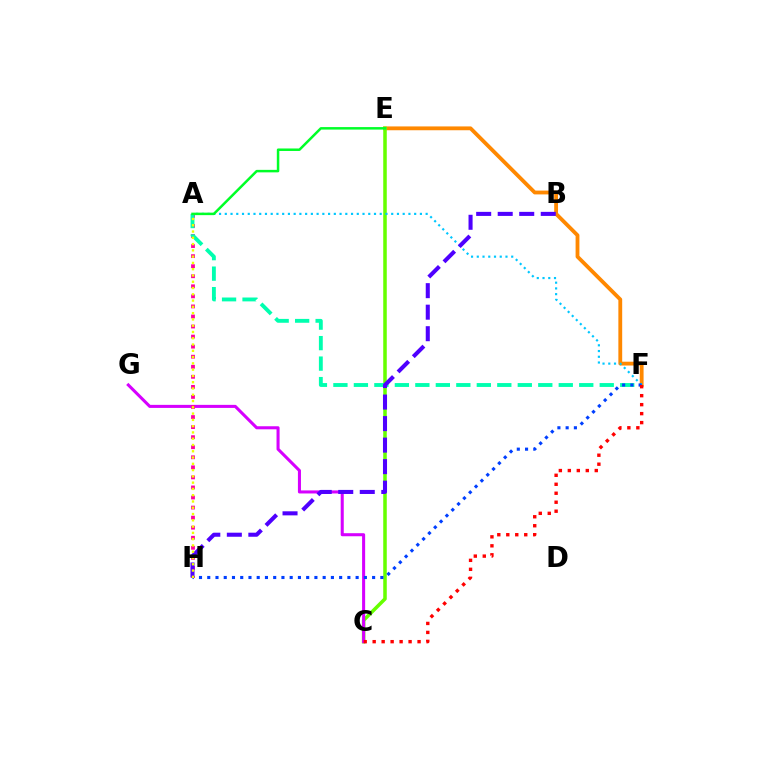{('E', 'F'): [{'color': '#ff8800', 'line_style': 'solid', 'thickness': 2.75}], ('C', 'E'): [{'color': '#66ff00', 'line_style': 'solid', 'thickness': 2.54}], ('C', 'G'): [{'color': '#d600ff', 'line_style': 'solid', 'thickness': 2.2}], ('A', 'H'): [{'color': '#ff00a0', 'line_style': 'dotted', 'thickness': 2.73}, {'color': '#eeff00', 'line_style': 'dotted', 'thickness': 1.71}], ('A', 'F'): [{'color': '#00ffaf', 'line_style': 'dashed', 'thickness': 2.78}, {'color': '#00c7ff', 'line_style': 'dotted', 'thickness': 1.56}], ('F', 'H'): [{'color': '#003fff', 'line_style': 'dotted', 'thickness': 2.24}], ('C', 'F'): [{'color': '#ff0000', 'line_style': 'dotted', 'thickness': 2.44}], ('A', 'E'): [{'color': '#00ff27', 'line_style': 'solid', 'thickness': 1.8}], ('B', 'H'): [{'color': '#4f00ff', 'line_style': 'dashed', 'thickness': 2.92}]}